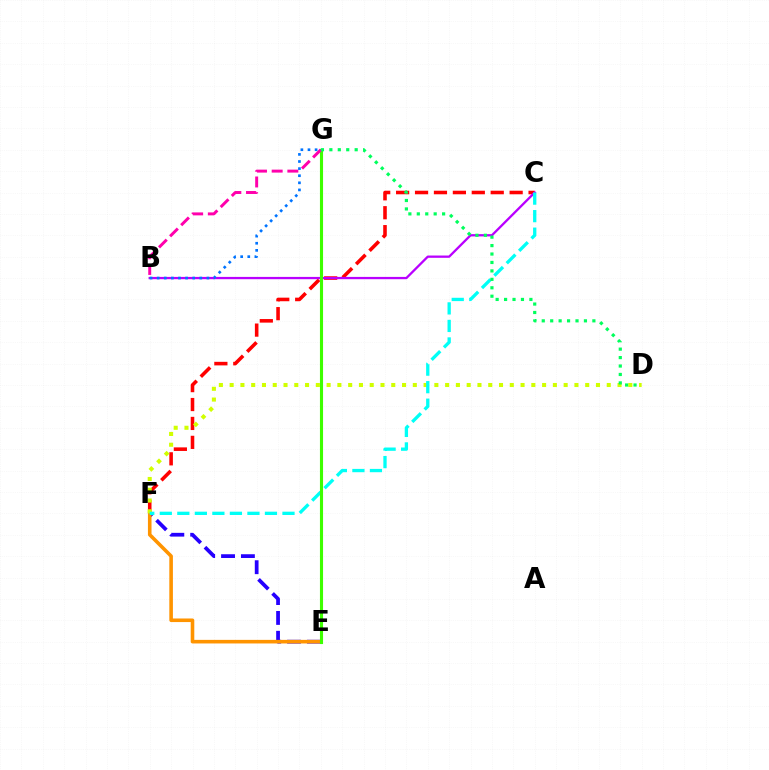{('C', 'F'): [{'color': '#ff0000', 'line_style': 'dashed', 'thickness': 2.57}, {'color': '#00fff6', 'line_style': 'dashed', 'thickness': 2.38}], ('B', 'C'): [{'color': '#b900ff', 'line_style': 'solid', 'thickness': 1.65}], ('E', 'F'): [{'color': '#2500ff', 'line_style': 'dashed', 'thickness': 2.7}, {'color': '#ff9400', 'line_style': 'solid', 'thickness': 2.58}], ('D', 'F'): [{'color': '#d1ff00', 'line_style': 'dotted', 'thickness': 2.93}], ('E', 'G'): [{'color': '#3dff00', 'line_style': 'solid', 'thickness': 2.24}], ('B', 'G'): [{'color': '#ff00ac', 'line_style': 'dashed', 'thickness': 2.13}, {'color': '#0074ff', 'line_style': 'dotted', 'thickness': 1.93}], ('D', 'G'): [{'color': '#00ff5c', 'line_style': 'dotted', 'thickness': 2.29}]}